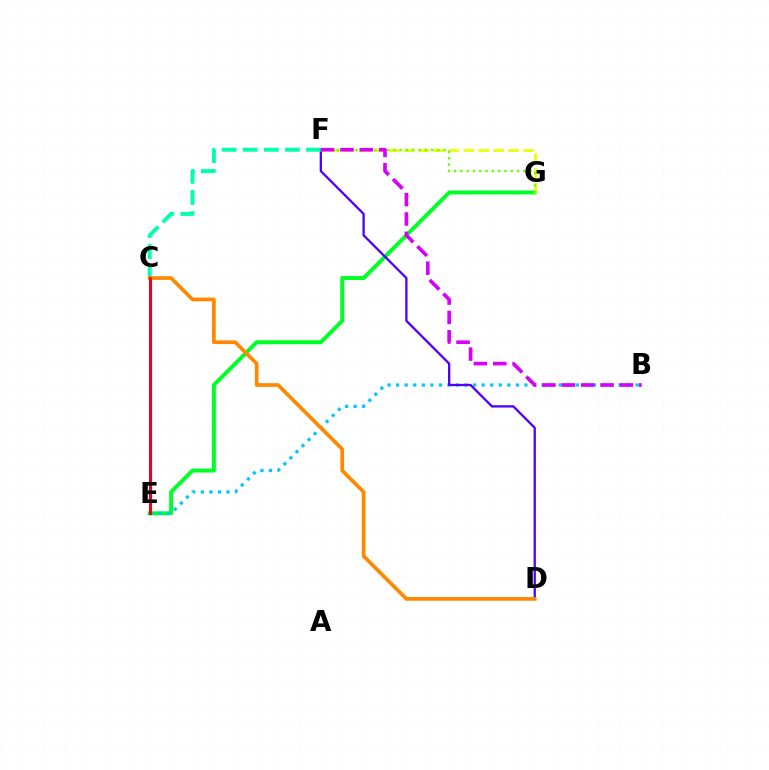{('E', 'G'): [{'color': '#00ff27', 'line_style': 'solid', 'thickness': 2.85}], ('B', 'E'): [{'color': '#00c7ff', 'line_style': 'dotted', 'thickness': 2.32}], ('C', 'E'): [{'color': '#ff00a0', 'line_style': 'solid', 'thickness': 2.19}, {'color': '#003fff', 'line_style': 'solid', 'thickness': 2.23}, {'color': '#ff0000', 'line_style': 'solid', 'thickness': 1.88}], ('D', 'F'): [{'color': '#4f00ff', 'line_style': 'solid', 'thickness': 1.66}], ('C', 'F'): [{'color': '#00ffaf', 'line_style': 'dashed', 'thickness': 2.87}], ('F', 'G'): [{'color': '#eeff00', 'line_style': 'dashed', 'thickness': 2.03}, {'color': '#66ff00', 'line_style': 'dotted', 'thickness': 1.71}], ('C', 'D'): [{'color': '#ff8800', 'line_style': 'solid', 'thickness': 2.66}], ('B', 'F'): [{'color': '#d600ff', 'line_style': 'dashed', 'thickness': 2.63}]}